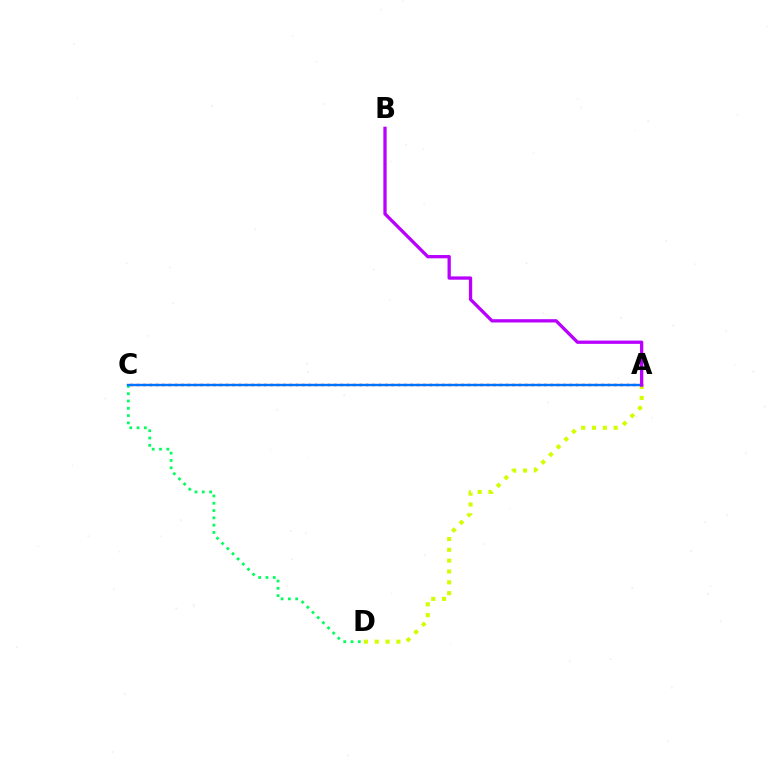{('A', 'D'): [{'color': '#d1ff00', 'line_style': 'dotted', 'thickness': 2.94}], ('C', 'D'): [{'color': '#00ff5c', 'line_style': 'dotted', 'thickness': 1.98}], ('A', 'C'): [{'color': '#ff0000', 'line_style': 'dotted', 'thickness': 1.73}, {'color': '#0074ff', 'line_style': 'solid', 'thickness': 1.73}], ('A', 'B'): [{'color': '#b900ff', 'line_style': 'solid', 'thickness': 2.36}]}